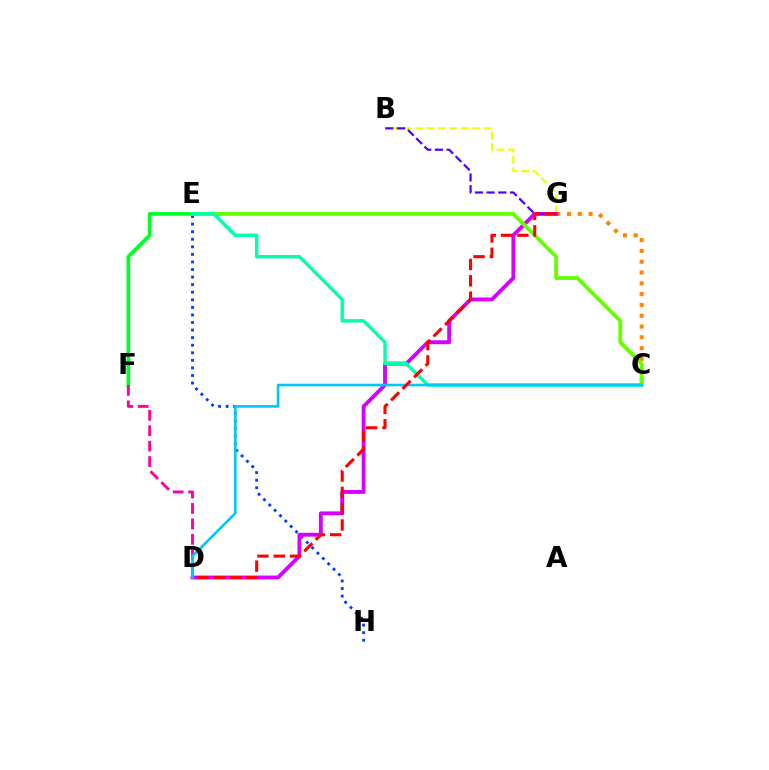{('E', 'F'): [{'color': '#00ff27', 'line_style': 'solid', 'thickness': 2.65}], ('E', 'H'): [{'color': '#003fff', 'line_style': 'dotted', 'thickness': 2.06}], ('C', 'G'): [{'color': '#ff8800', 'line_style': 'dotted', 'thickness': 2.93}], ('B', 'G'): [{'color': '#eeff00', 'line_style': 'dashed', 'thickness': 1.56}, {'color': '#4f00ff', 'line_style': 'dashed', 'thickness': 1.59}], ('D', 'G'): [{'color': '#d600ff', 'line_style': 'solid', 'thickness': 2.78}, {'color': '#ff0000', 'line_style': 'dashed', 'thickness': 2.22}], ('D', 'F'): [{'color': '#ff00a0', 'line_style': 'dashed', 'thickness': 2.1}], ('C', 'E'): [{'color': '#66ff00', 'line_style': 'solid', 'thickness': 2.74}, {'color': '#00ffaf', 'line_style': 'solid', 'thickness': 2.46}], ('C', 'D'): [{'color': '#00c7ff', 'line_style': 'solid', 'thickness': 1.88}]}